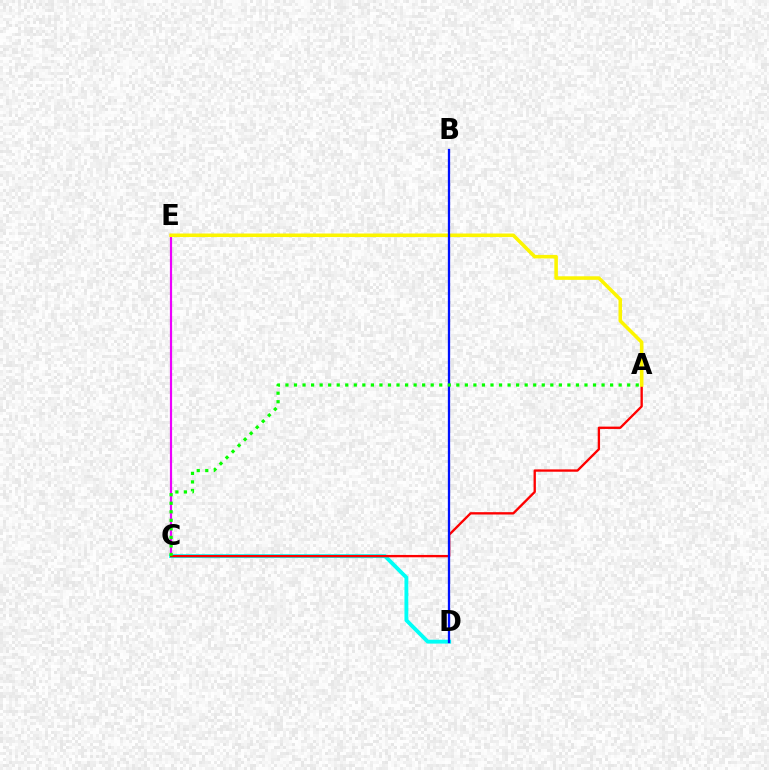{('C', 'E'): [{'color': '#ee00ff', 'line_style': 'solid', 'thickness': 1.57}], ('C', 'D'): [{'color': '#00fff6', 'line_style': 'solid', 'thickness': 2.78}], ('A', 'C'): [{'color': '#ff0000', 'line_style': 'solid', 'thickness': 1.68}, {'color': '#08ff00', 'line_style': 'dotted', 'thickness': 2.32}], ('A', 'E'): [{'color': '#fcf500', 'line_style': 'solid', 'thickness': 2.56}], ('B', 'D'): [{'color': '#0010ff', 'line_style': 'solid', 'thickness': 1.65}]}